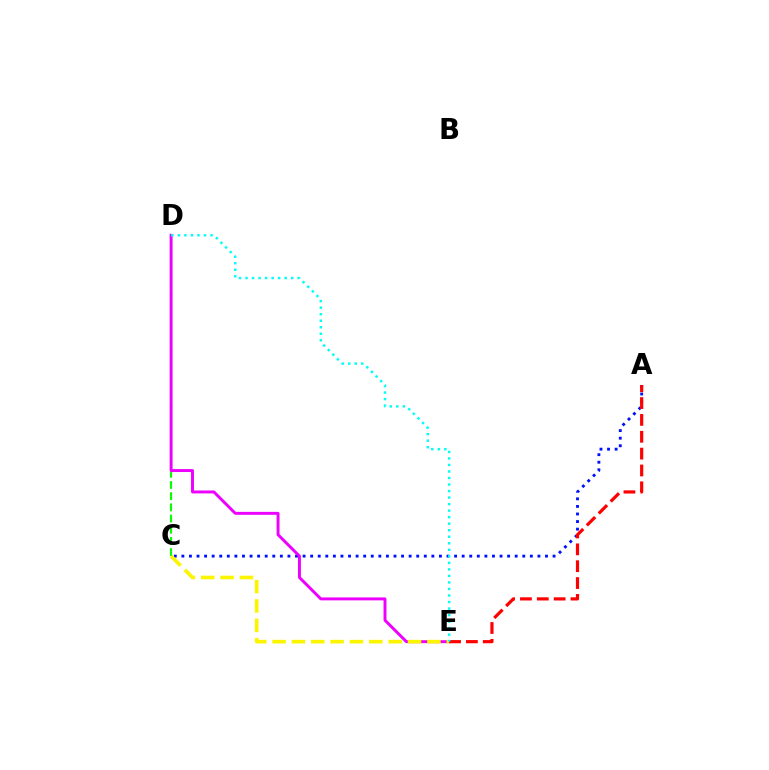{('C', 'D'): [{'color': '#08ff00', 'line_style': 'dashed', 'thickness': 1.52}], ('A', 'C'): [{'color': '#0010ff', 'line_style': 'dotted', 'thickness': 2.06}], ('D', 'E'): [{'color': '#ee00ff', 'line_style': 'solid', 'thickness': 2.11}, {'color': '#00fff6', 'line_style': 'dotted', 'thickness': 1.77}], ('C', 'E'): [{'color': '#fcf500', 'line_style': 'dashed', 'thickness': 2.63}], ('A', 'E'): [{'color': '#ff0000', 'line_style': 'dashed', 'thickness': 2.29}]}